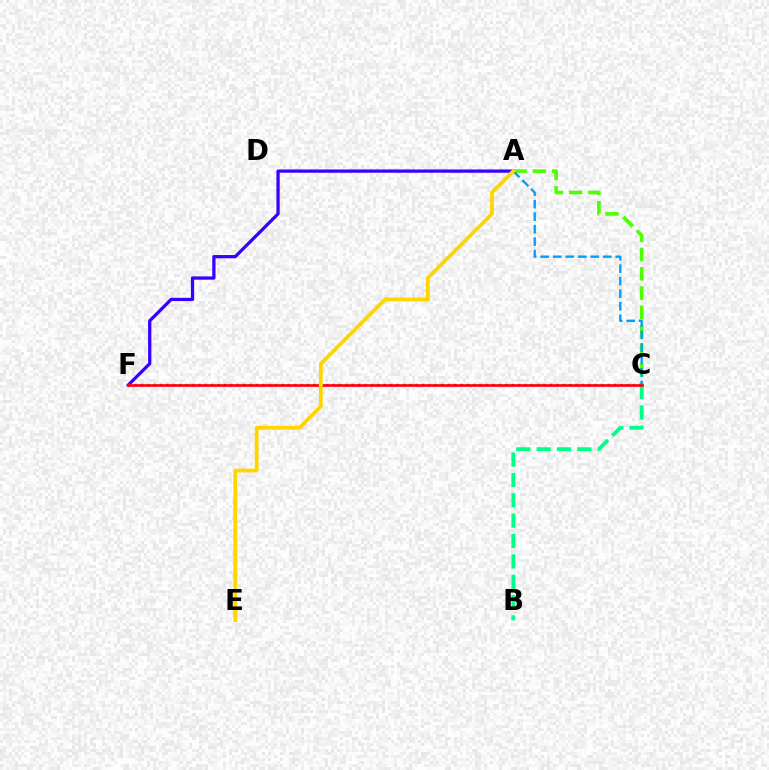{('A', 'F'): [{'color': '#3700ff', 'line_style': 'solid', 'thickness': 2.35}], ('A', 'C'): [{'color': '#4fff00', 'line_style': 'dashed', 'thickness': 2.62}, {'color': '#009eff', 'line_style': 'dashed', 'thickness': 1.7}], ('B', 'C'): [{'color': '#00ff86', 'line_style': 'dashed', 'thickness': 2.77}], ('C', 'F'): [{'color': '#ff00ed', 'line_style': 'dotted', 'thickness': 1.74}, {'color': '#ff0000', 'line_style': 'solid', 'thickness': 1.89}], ('A', 'E'): [{'color': '#ffd500', 'line_style': 'solid', 'thickness': 2.72}]}